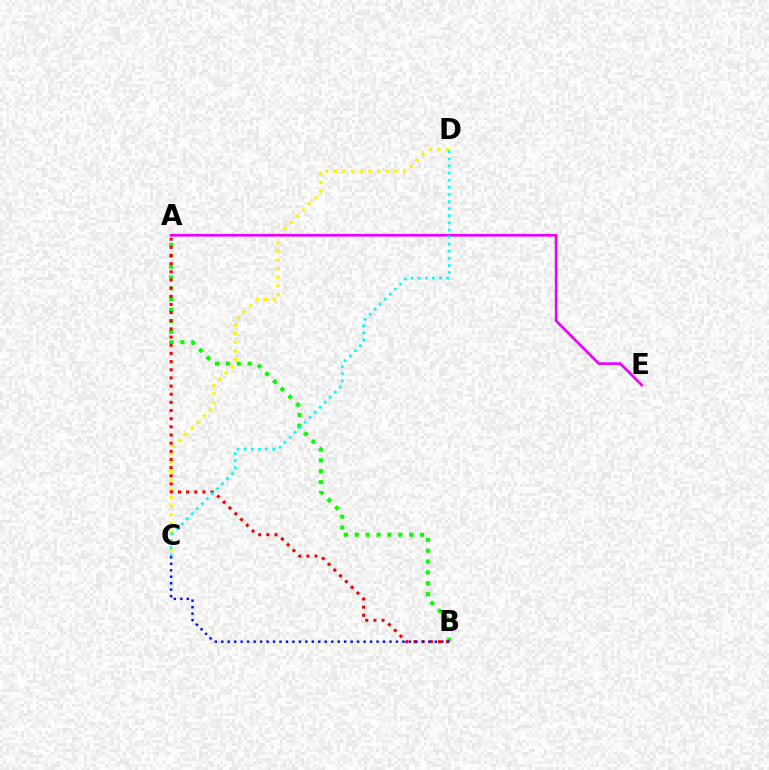{('A', 'B'): [{'color': '#08ff00', 'line_style': 'dotted', 'thickness': 2.95}, {'color': '#ff0000', 'line_style': 'dotted', 'thickness': 2.22}], ('C', 'D'): [{'color': '#fcf500', 'line_style': 'dotted', 'thickness': 2.35}, {'color': '#00fff6', 'line_style': 'dotted', 'thickness': 1.93}], ('A', 'E'): [{'color': '#ee00ff', 'line_style': 'solid', 'thickness': 1.93}], ('B', 'C'): [{'color': '#0010ff', 'line_style': 'dotted', 'thickness': 1.76}]}